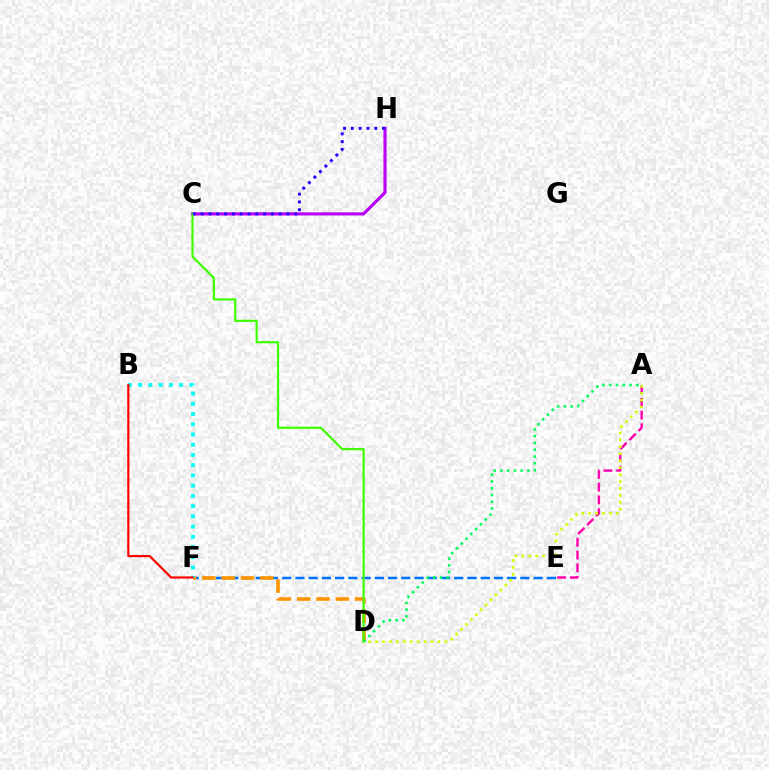{('E', 'F'): [{'color': '#0074ff', 'line_style': 'dashed', 'thickness': 1.8}], ('D', 'F'): [{'color': '#ff9400', 'line_style': 'dashed', 'thickness': 2.62}], ('C', 'H'): [{'color': '#b900ff', 'line_style': 'solid', 'thickness': 2.26}, {'color': '#2500ff', 'line_style': 'dotted', 'thickness': 2.12}], ('B', 'F'): [{'color': '#00fff6', 'line_style': 'dotted', 'thickness': 2.78}, {'color': '#ff0000', 'line_style': 'solid', 'thickness': 1.58}], ('A', 'E'): [{'color': '#ff00ac', 'line_style': 'dashed', 'thickness': 1.74}], ('C', 'D'): [{'color': '#3dff00', 'line_style': 'solid', 'thickness': 1.58}], ('A', 'D'): [{'color': '#d1ff00', 'line_style': 'dotted', 'thickness': 1.88}, {'color': '#00ff5c', 'line_style': 'dotted', 'thickness': 1.84}]}